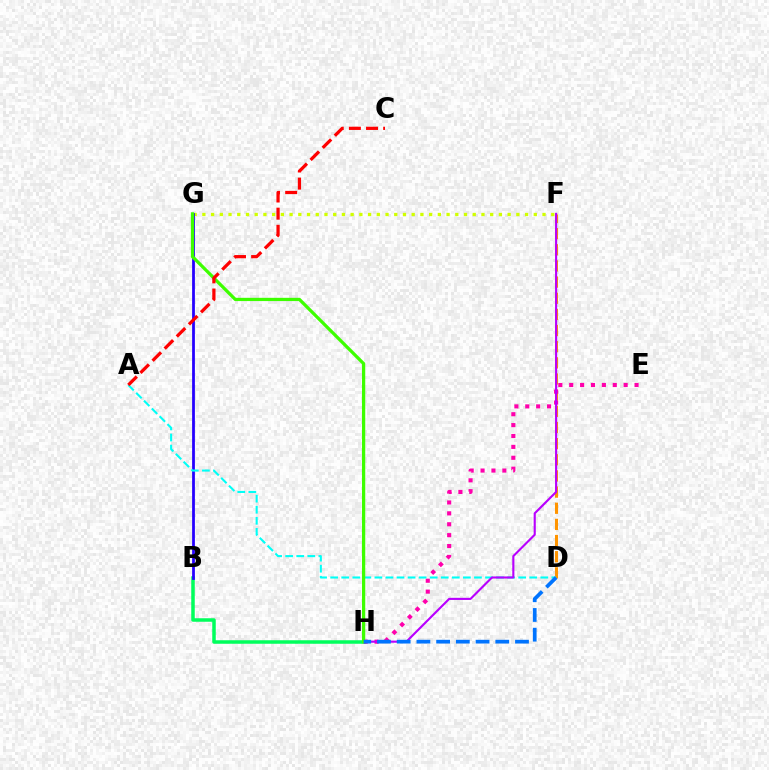{('D', 'F'): [{'color': '#ff9400', 'line_style': 'dashed', 'thickness': 2.19}], ('B', 'H'): [{'color': '#00ff5c', 'line_style': 'solid', 'thickness': 2.52}], ('F', 'G'): [{'color': '#d1ff00', 'line_style': 'dotted', 'thickness': 2.37}], ('B', 'G'): [{'color': '#2500ff', 'line_style': 'solid', 'thickness': 2.0}], ('E', 'H'): [{'color': '#ff00ac', 'line_style': 'dotted', 'thickness': 2.96}], ('A', 'D'): [{'color': '#00fff6', 'line_style': 'dashed', 'thickness': 1.5}], ('F', 'H'): [{'color': '#b900ff', 'line_style': 'solid', 'thickness': 1.53}], ('G', 'H'): [{'color': '#3dff00', 'line_style': 'solid', 'thickness': 2.34}], ('D', 'H'): [{'color': '#0074ff', 'line_style': 'dashed', 'thickness': 2.68}], ('A', 'C'): [{'color': '#ff0000', 'line_style': 'dashed', 'thickness': 2.33}]}